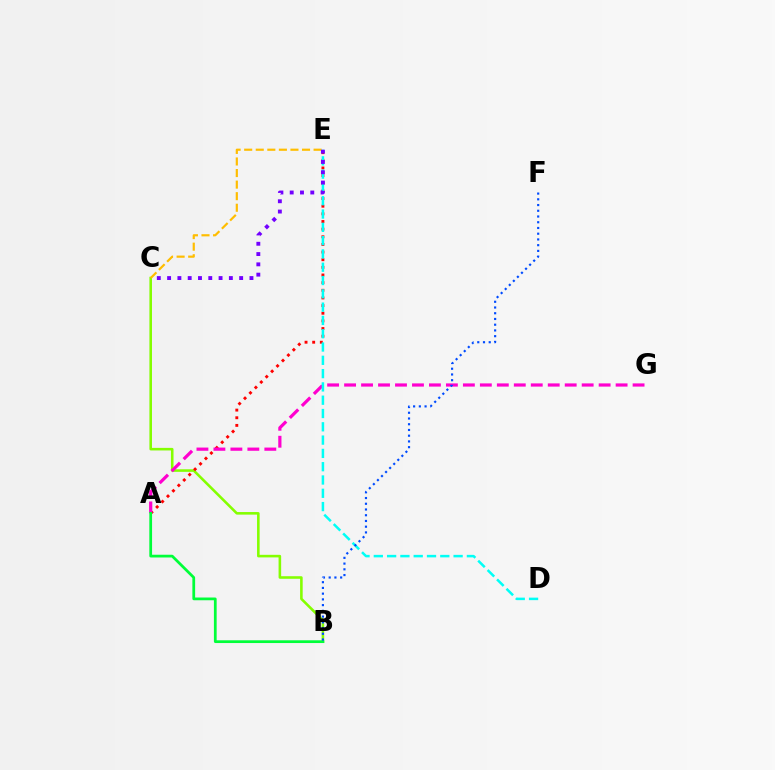{('B', 'C'): [{'color': '#84ff00', 'line_style': 'solid', 'thickness': 1.86}], ('A', 'E'): [{'color': '#ff0000', 'line_style': 'dotted', 'thickness': 2.08}], ('C', 'E'): [{'color': '#ffbd00', 'line_style': 'dashed', 'thickness': 1.57}, {'color': '#7200ff', 'line_style': 'dotted', 'thickness': 2.8}], ('A', 'G'): [{'color': '#ff00cf', 'line_style': 'dashed', 'thickness': 2.31}], ('D', 'E'): [{'color': '#00fff6', 'line_style': 'dashed', 'thickness': 1.81}], ('A', 'B'): [{'color': '#00ff39', 'line_style': 'solid', 'thickness': 1.98}], ('B', 'F'): [{'color': '#004bff', 'line_style': 'dotted', 'thickness': 1.56}]}